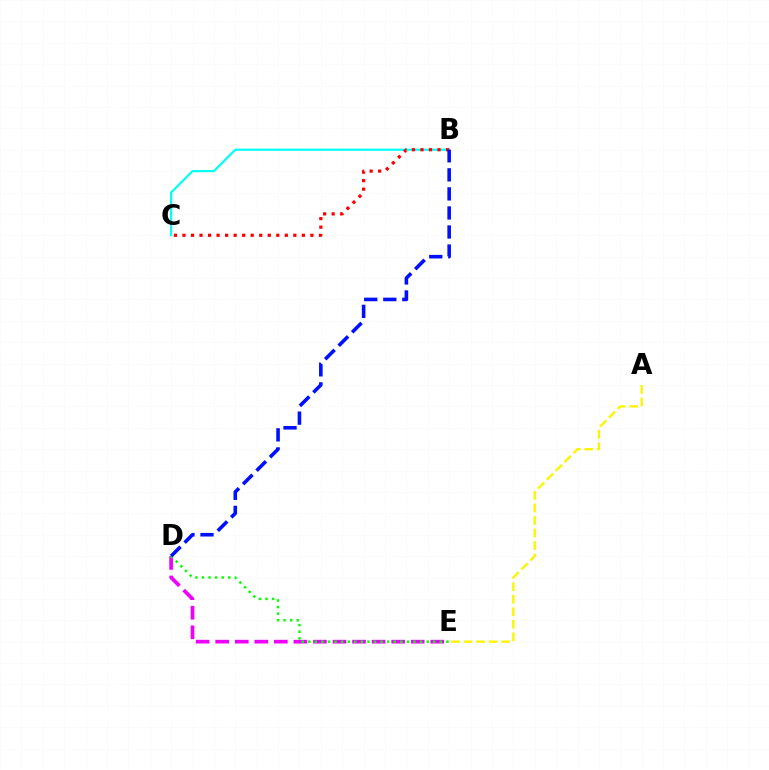{('B', 'C'): [{'color': '#00fff6', 'line_style': 'solid', 'thickness': 1.58}, {'color': '#ff0000', 'line_style': 'dotted', 'thickness': 2.32}], ('D', 'E'): [{'color': '#ee00ff', 'line_style': 'dashed', 'thickness': 2.66}, {'color': '#08ff00', 'line_style': 'dotted', 'thickness': 1.79}], ('B', 'D'): [{'color': '#0010ff', 'line_style': 'dashed', 'thickness': 2.59}], ('A', 'E'): [{'color': '#fcf500', 'line_style': 'dashed', 'thickness': 1.7}]}